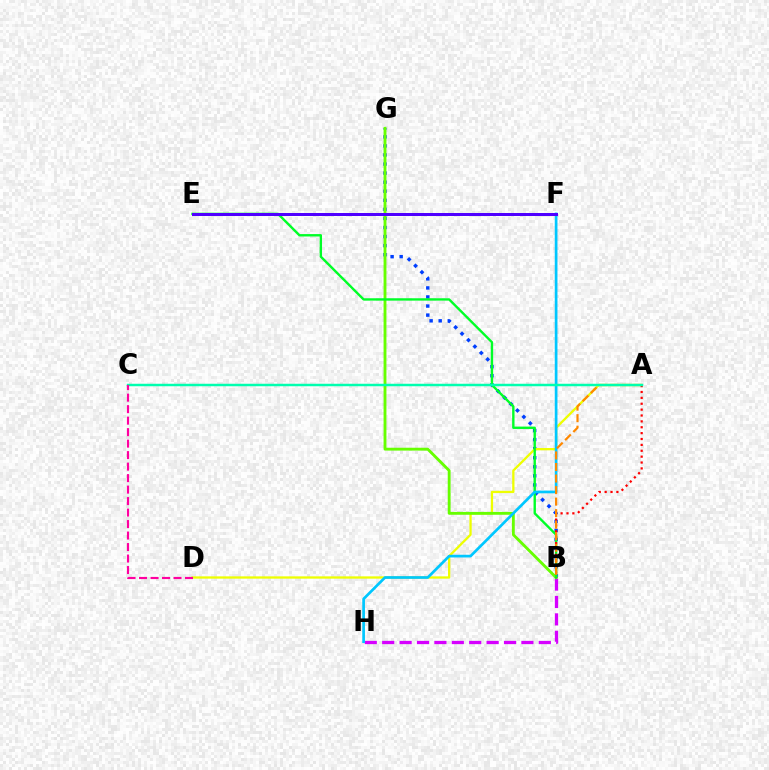{('B', 'G'): [{'color': '#003fff', 'line_style': 'dotted', 'thickness': 2.46}, {'color': '#66ff00', 'line_style': 'solid', 'thickness': 2.06}], ('B', 'H'): [{'color': '#d600ff', 'line_style': 'dashed', 'thickness': 2.36}], ('A', 'D'): [{'color': '#eeff00', 'line_style': 'solid', 'thickness': 1.65}], ('B', 'E'): [{'color': '#00ff27', 'line_style': 'solid', 'thickness': 1.72}], ('F', 'H'): [{'color': '#00c7ff', 'line_style': 'solid', 'thickness': 1.94}], ('A', 'B'): [{'color': '#ff0000', 'line_style': 'dotted', 'thickness': 1.6}, {'color': '#ff8800', 'line_style': 'dashed', 'thickness': 1.57}], ('E', 'F'): [{'color': '#4f00ff', 'line_style': 'solid', 'thickness': 2.16}], ('A', 'C'): [{'color': '#00ffaf', 'line_style': 'solid', 'thickness': 1.78}], ('C', 'D'): [{'color': '#ff00a0', 'line_style': 'dashed', 'thickness': 1.56}]}